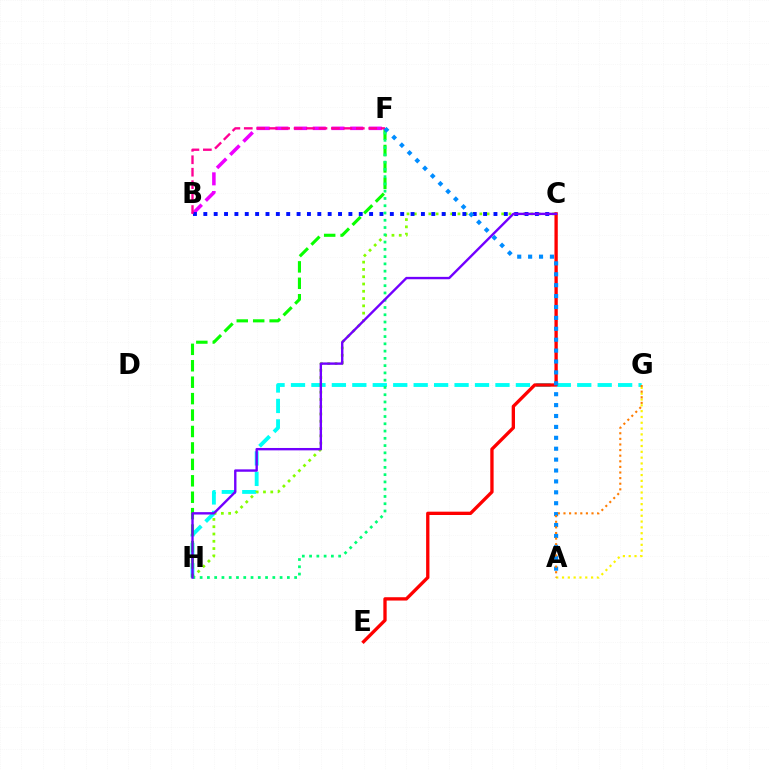{('A', 'G'): [{'color': '#fcf500', 'line_style': 'dotted', 'thickness': 1.58}, {'color': '#ff7c00', 'line_style': 'dotted', 'thickness': 1.52}], ('B', 'F'): [{'color': '#ee00ff', 'line_style': 'dashed', 'thickness': 2.54}, {'color': '#ff0094', 'line_style': 'dashed', 'thickness': 1.69}], ('G', 'H'): [{'color': '#00fff6', 'line_style': 'dashed', 'thickness': 2.78}], ('C', 'H'): [{'color': '#84ff00', 'line_style': 'dotted', 'thickness': 1.98}, {'color': '#7200ff', 'line_style': 'solid', 'thickness': 1.72}], ('B', 'C'): [{'color': '#0010ff', 'line_style': 'dotted', 'thickness': 2.82}], ('C', 'E'): [{'color': '#ff0000', 'line_style': 'solid', 'thickness': 2.39}], ('F', 'H'): [{'color': '#08ff00', 'line_style': 'dashed', 'thickness': 2.23}, {'color': '#00ff74', 'line_style': 'dotted', 'thickness': 1.97}], ('A', 'F'): [{'color': '#008cff', 'line_style': 'dotted', 'thickness': 2.96}]}